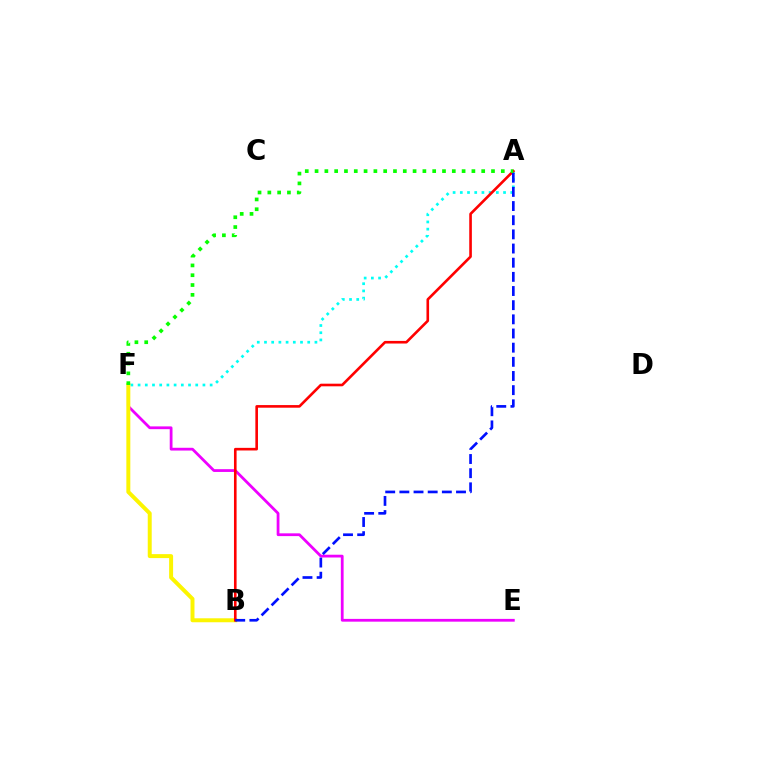{('E', 'F'): [{'color': '#ee00ff', 'line_style': 'solid', 'thickness': 2.0}], ('A', 'F'): [{'color': '#00fff6', 'line_style': 'dotted', 'thickness': 1.96}, {'color': '#08ff00', 'line_style': 'dotted', 'thickness': 2.66}], ('B', 'F'): [{'color': '#fcf500', 'line_style': 'solid', 'thickness': 2.85}], ('A', 'B'): [{'color': '#ff0000', 'line_style': 'solid', 'thickness': 1.89}, {'color': '#0010ff', 'line_style': 'dashed', 'thickness': 1.92}]}